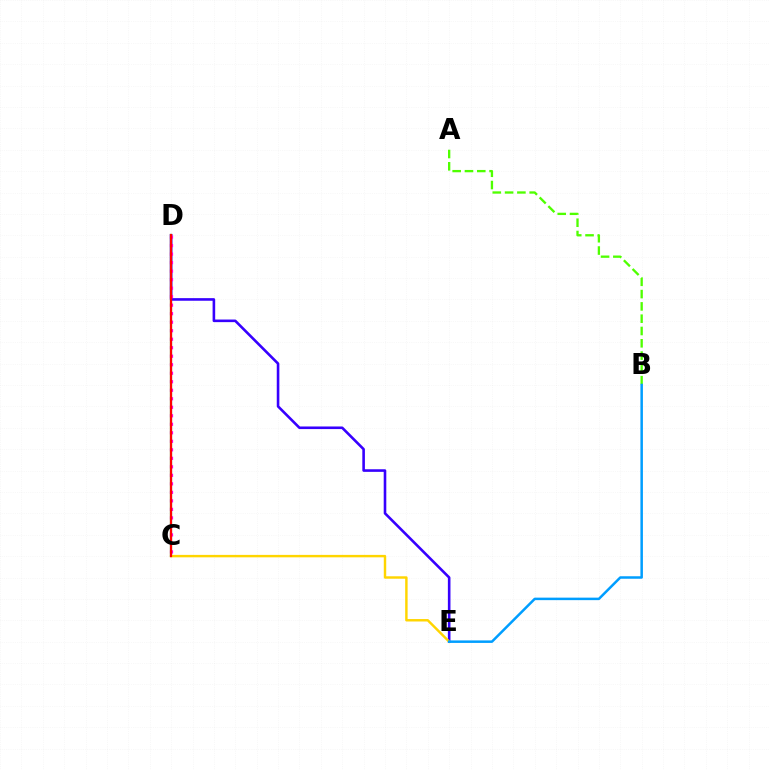{('A', 'B'): [{'color': '#4fff00', 'line_style': 'dashed', 'thickness': 1.67}], ('C', 'D'): [{'color': '#00ff86', 'line_style': 'solid', 'thickness': 1.59}, {'color': '#ff00ed', 'line_style': 'dotted', 'thickness': 2.31}, {'color': '#ff0000', 'line_style': 'solid', 'thickness': 1.62}], ('D', 'E'): [{'color': '#3700ff', 'line_style': 'solid', 'thickness': 1.87}], ('C', 'E'): [{'color': '#ffd500', 'line_style': 'solid', 'thickness': 1.76}], ('B', 'E'): [{'color': '#009eff', 'line_style': 'solid', 'thickness': 1.8}]}